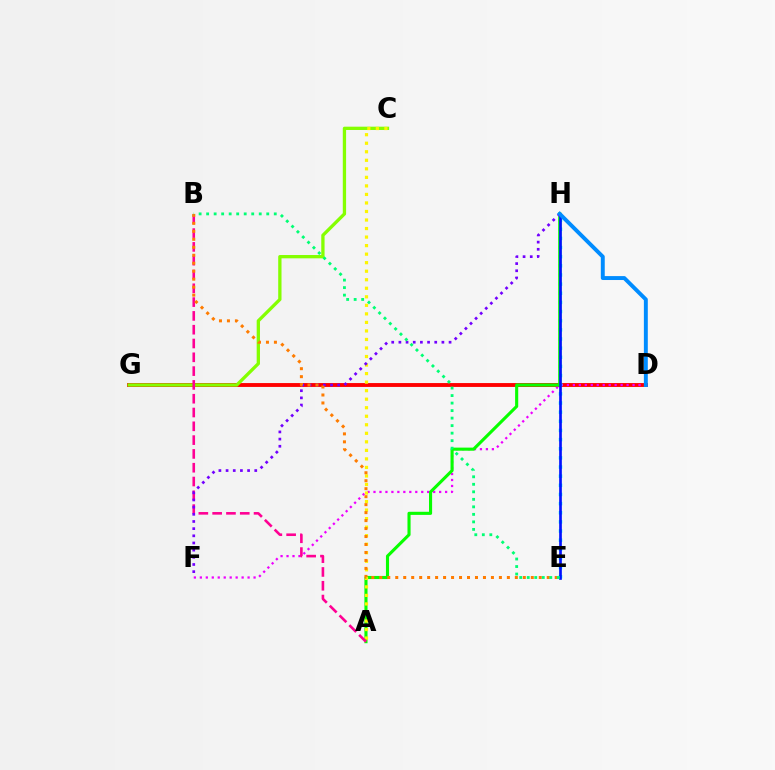{('D', 'G'): [{'color': '#ff0000', 'line_style': 'solid', 'thickness': 2.79}], ('D', 'F'): [{'color': '#ee00ff', 'line_style': 'dotted', 'thickness': 1.62}], ('E', 'H'): [{'color': '#00fff6', 'line_style': 'dotted', 'thickness': 2.48}, {'color': '#0010ff', 'line_style': 'solid', 'thickness': 1.92}], ('C', 'G'): [{'color': '#84ff00', 'line_style': 'solid', 'thickness': 2.38}], ('A', 'H'): [{'color': '#08ff00', 'line_style': 'solid', 'thickness': 2.24}], ('A', 'C'): [{'color': '#fcf500', 'line_style': 'dotted', 'thickness': 2.32}], ('A', 'B'): [{'color': '#ff0094', 'line_style': 'dashed', 'thickness': 1.87}], ('F', 'H'): [{'color': '#7200ff', 'line_style': 'dotted', 'thickness': 1.95}], ('B', 'E'): [{'color': '#ff7c00', 'line_style': 'dotted', 'thickness': 2.17}, {'color': '#00ff74', 'line_style': 'dotted', 'thickness': 2.04}], ('D', 'H'): [{'color': '#008cff', 'line_style': 'solid', 'thickness': 2.83}]}